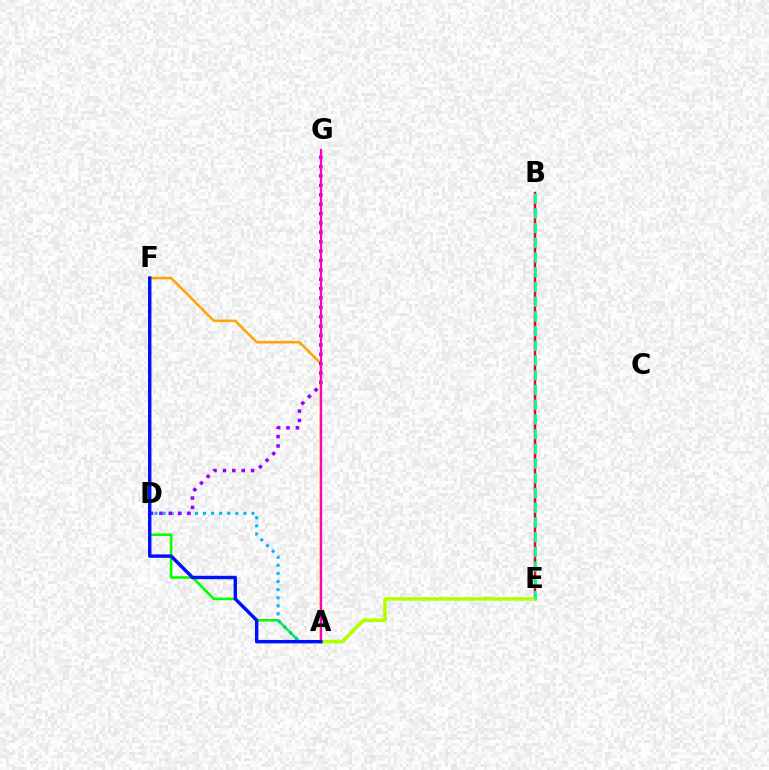{('A', 'F'): [{'color': '#ffa500', 'line_style': 'solid', 'thickness': 1.82}, {'color': '#08ff00', 'line_style': 'solid', 'thickness': 1.87}, {'color': '#0010ff', 'line_style': 'solid', 'thickness': 2.47}], ('A', 'D'): [{'color': '#00b5ff', 'line_style': 'dotted', 'thickness': 2.19}], ('B', 'E'): [{'color': '#ff0000', 'line_style': 'solid', 'thickness': 1.77}, {'color': '#00ff9d', 'line_style': 'dashed', 'thickness': 2.0}], ('D', 'G'): [{'color': '#9b00ff', 'line_style': 'dotted', 'thickness': 2.55}], ('A', 'E'): [{'color': '#b3ff00', 'line_style': 'solid', 'thickness': 2.56}], ('A', 'G'): [{'color': '#ff00bd', 'line_style': 'solid', 'thickness': 1.6}]}